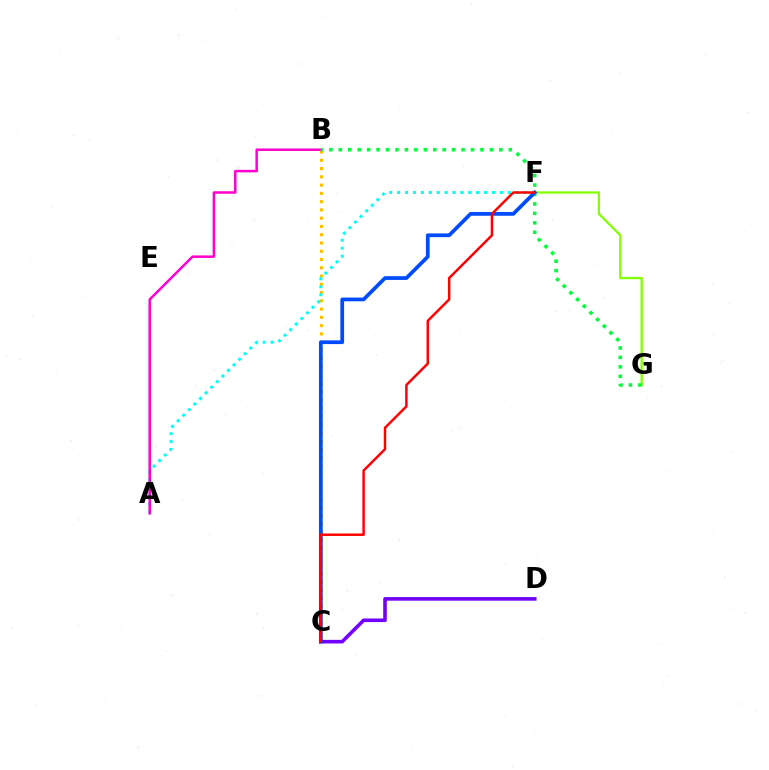{('B', 'C'): [{'color': '#ffbd00', 'line_style': 'dotted', 'thickness': 2.25}], ('C', 'D'): [{'color': '#7200ff', 'line_style': 'solid', 'thickness': 2.59}], ('A', 'F'): [{'color': '#00fff6', 'line_style': 'dotted', 'thickness': 2.15}], ('A', 'B'): [{'color': '#ff00cf', 'line_style': 'solid', 'thickness': 1.81}], ('F', 'G'): [{'color': '#84ff00', 'line_style': 'solid', 'thickness': 1.65}], ('B', 'G'): [{'color': '#00ff39', 'line_style': 'dotted', 'thickness': 2.57}], ('C', 'F'): [{'color': '#004bff', 'line_style': 'solid', 'thickness': 2.69}, {'color': '#ff0000', 'line_style': 'solid', 'thickness': 1.78}]}